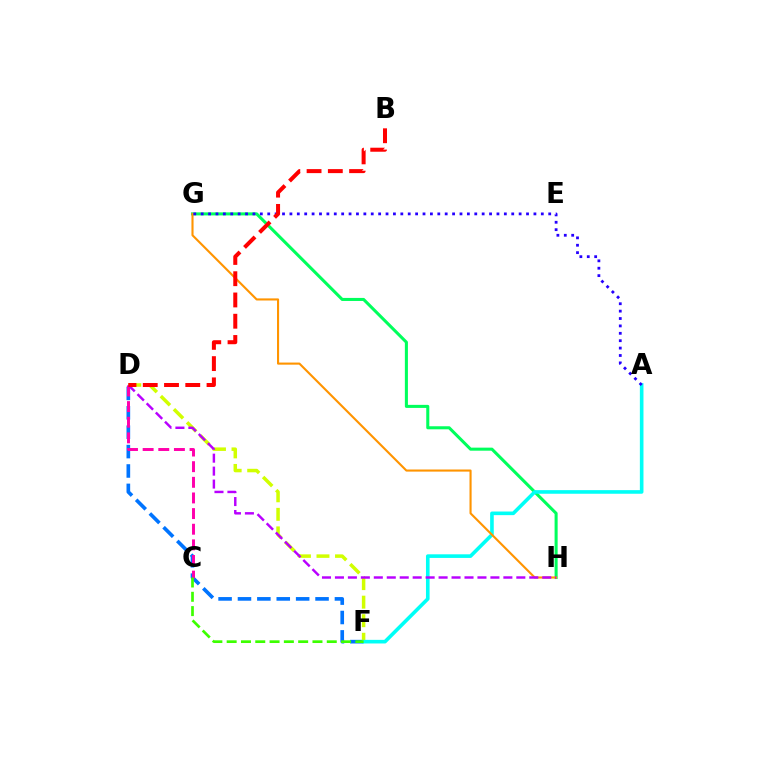{('G', 'H'): [{'color': '#00ff5c', 'line_style': 'solid', 'thickness': 2.2}, {'color': '#ff9400', 'line_style': 'solid', 'thickness': 1.52}], ('D', 'F'): [{'color': '#0074ff', 'line_style': 'dashed', 'thickness': 2.63}, {'color': '#d1ff00', 'line_style': 'dashed', 'thickness': 2.52}], ('A', 'F'): [{'color': '#00fff6', 'line_style': 'solid', 'thickness': 2.6}], ('C', 'D'): [{'color': '#ff00ac', 'line_style': 'dashed', 'thickness': 2.12}], ('C', 'F'): [{'color': '#3dff00', 'line_style': 'dashed', 'thickness': 1.94}], ('D', 'H'): [{'color': '#b900ff', 'line_style': 'dashed', 'thickness': 1.76}], ('A', 'G'): [{'color': '#2500ff', 'line_style': 'dotted', 'thickness': 2.01}], ('B', 'D'): [{'color': '#ff0000', 'line_style': 'dashed', 'thickness': 2.89}]}